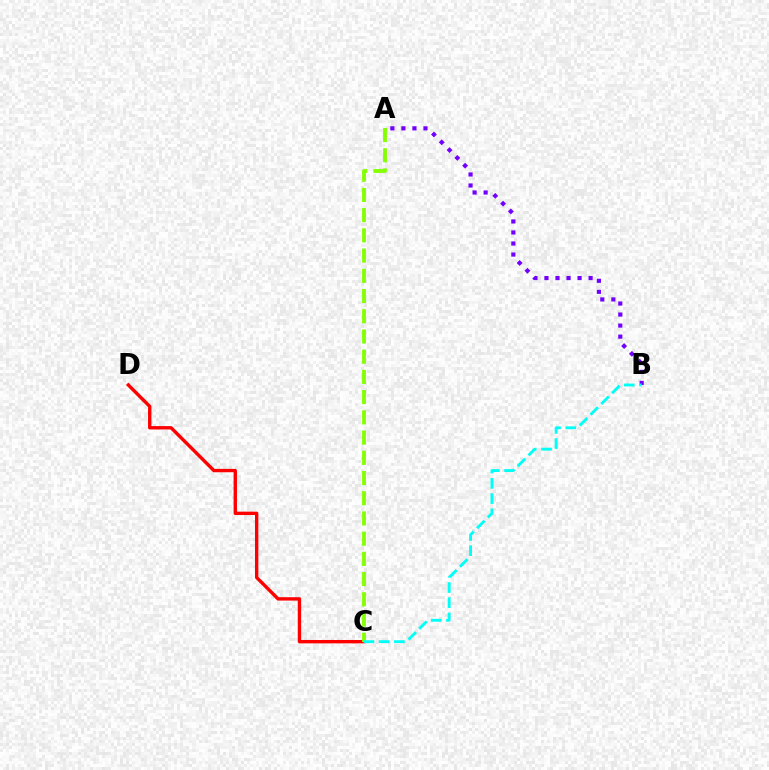{('A', 'B'): [{'color': '#7200ff', 'line_style': 'dotted', 'thickness': 3.0}], ('C', 'D'): [{'color': '#ff0000', 'line_style': 'solid', 'thickness': 2.43}], ('A', 'C'): [{'color': '#84ff00', 'line_style': 'dashed', 'thickness': 2.75}], ('B', 'C'): [{'color': '#00fff6', 'line_style': 'dashed', 'thickness': 2.07}]}